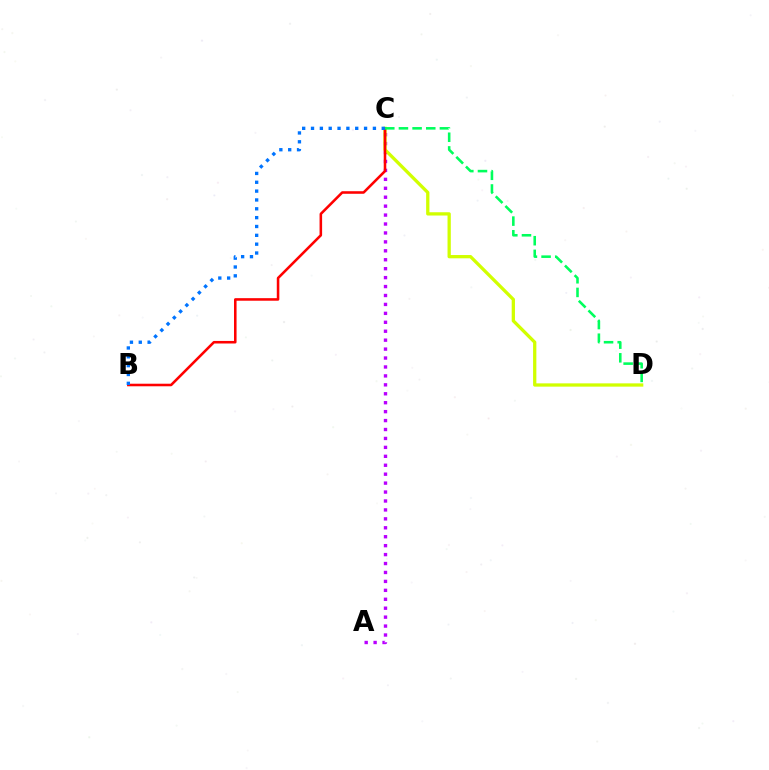{('A', 'C'): [{'color': '#b900ff', 'line_style': 'dotted', 'thickness': 2.43}], ('C', 'D'): [{'color': '#d1ff00', 'line_style': 'solid', 'thickness': 2.36}, {'color': '#00ff5c', 'line_style': 'dashed', 'thickness': 1.86}], ('B', 'C'): [{'color': '#ff0000', 'line_style': 'solid', 'thickness': 1.84}, {'color': '#0074ff', 'line_style': 'dotted', 'thickness': 2.4}]}